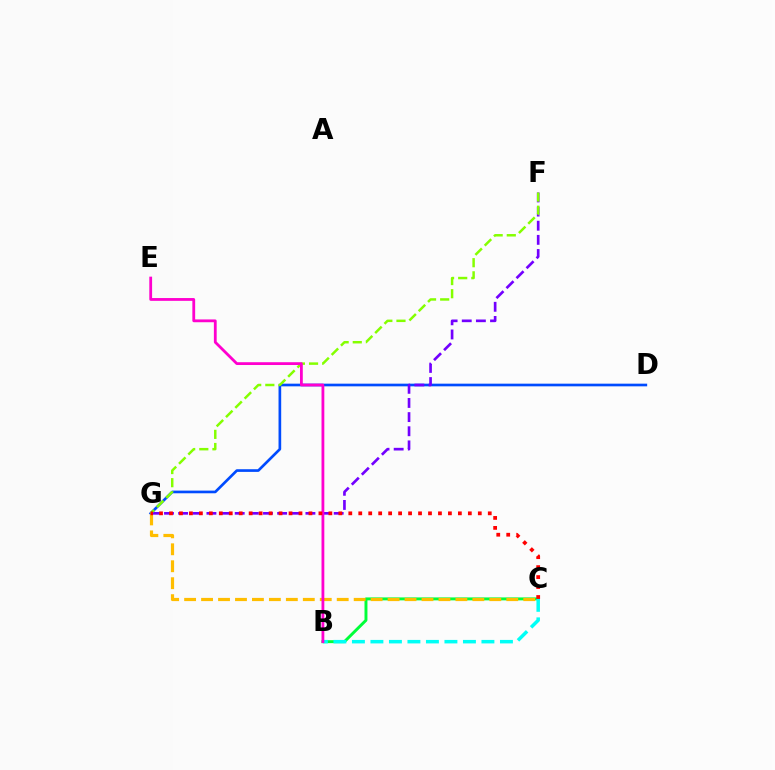{('D', 'G'): [{'color': '#004bff', 'line_style': 'solid', 'thickness': 1.92}], ('B', 'C'): [{'color': '#00ff39', 'line_style': 'solid', 'thickness': 2.11}, {'color': '#00fff6', 'line_style': 'dashed', 'thickness': 2.51}], ('C', 'G'): [{'color': '#ffbd00', 'line_style': 'dashed', 'thickness': 2.3}, {'color': '#ff0000', 'line_style': 'dotted', 'thickness': 2.71}], ('F', 'G'): [{'color': '#7200ff', 'line_style': 'dashed', 'thickness': 1.92}, {'color': '#84ff00', 'line_style': 'dashed', 'thickness': 1.78}], ('B', 'E'): [{'color': '#ff00cf', 'line_style': 'solid', 'thickness': 2.01}]}